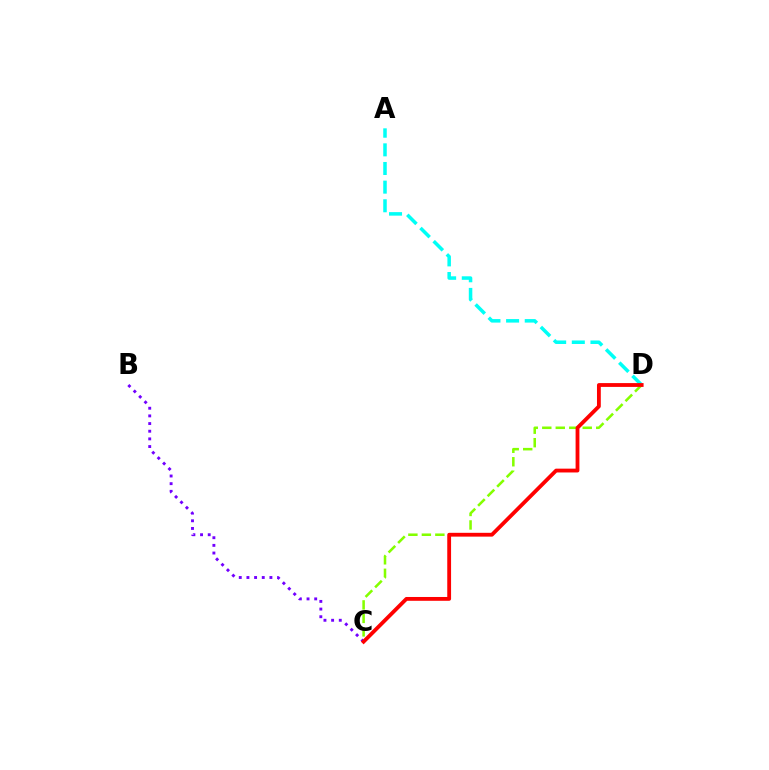{('B', 'C'): [{'color': '#7200ff', 'line_style': 'dotted', 'thickness': 2.08}], ('A', 'D'): [{'color': '#00fff6', 'line_style': 'dashed', 'thickness': 2.53}], ('C', 'D'): [{'color': '#84ff00', 'line_style': 'dashed', 'thickness': 1.83}, {'color': '#ff0000', 'line_style': 'solid', 'thickness': 2.75}]}